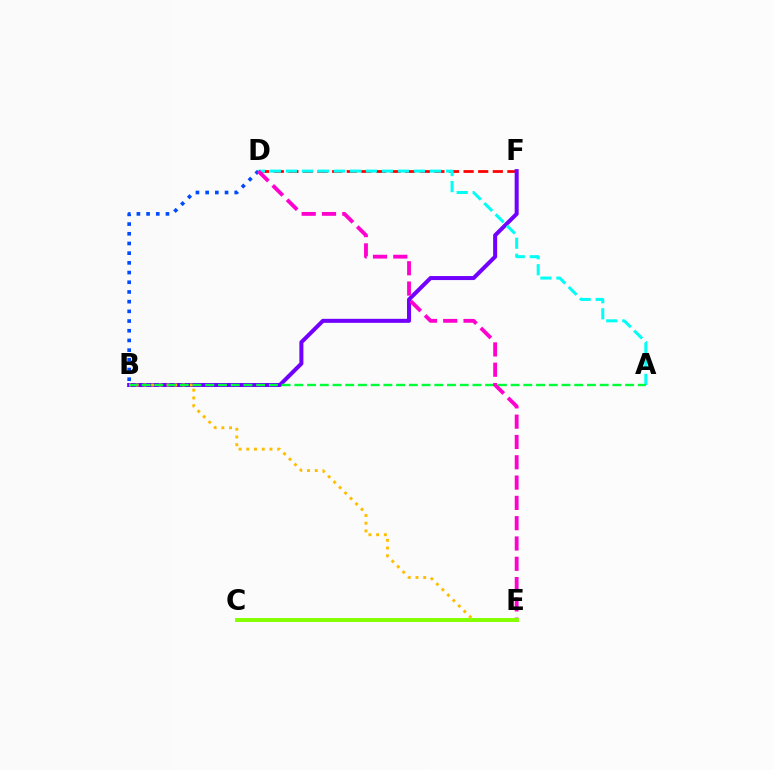{('D', 'F'): [{'color': '#ff0000', 'line_style': 'dashed', 'thickness': 1.98}], ('B', 'F'): [{'color': '#7200ff', 'line_style': 'solid', 'thickness': 2.89}], ('B', 'D'): [{'color': '#004bff', 'line_style': 'dotted', 'thickness': 2.63}], ('A', 'D'): [{'color': '#00fff6', 'line_style': 'dashed', 'thickness': 2.18}], ('B', 'E'): [{'color': '#ffbd00', 'line_style': 'dotted', 'thickness': 2.1}], ('A', 'B'): [{'color': '#00ff39', 'line_style': 'dashed', 'thickness': 1.73}], ('D', 'E'): [{'color': '#ff00cf', 'line_style': 'dashed', 'thickness': 2.76}], ('C', 'E'): [{'color': '#84ff00', 'line_style': 'solid', 'thickness': 2.83}]}